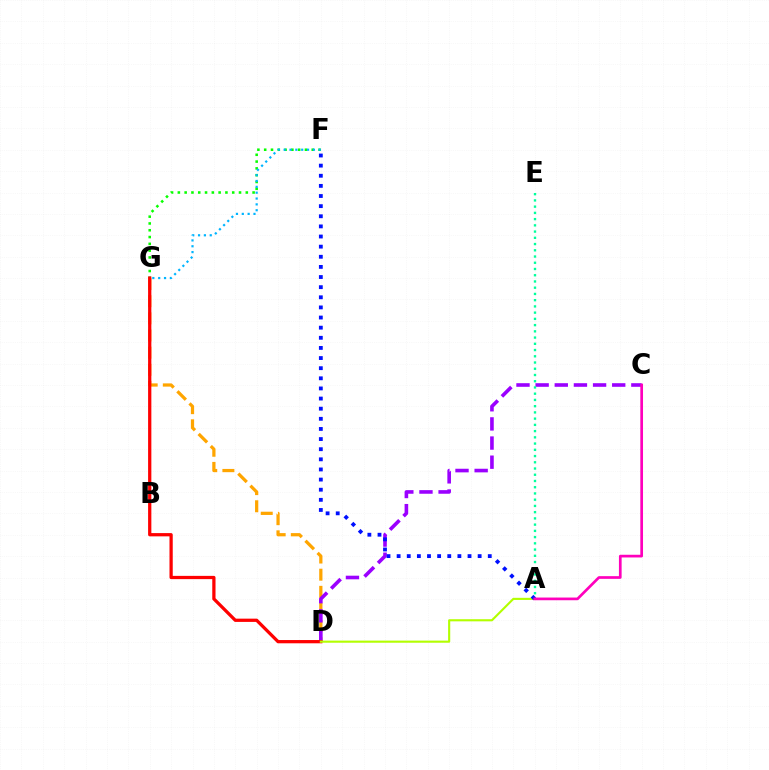{('D', 'G'): [{'color': '#ffa500', 'line_style': 'dashed', 'thickness': 2.33}, {'color': '#ff0000', 'line_style': 'solid', 'thickness': 2.34}], ('C', 'D'): [{'color': '#9b00ff', 'line_style': 'dashed', 'thickness': 2.6}], ('F', 'G'): [{'color': '#08ff00', 'line_style': 'dotted', 'thickness': 1.85}, {'color': '#00b5ff', 'line_style': 'dotted', 'thickness': 1.59}], ('A', 'E'): [{'color': '#00ff9d', 'line_style': 'dotted', 'thickness': 1.69}], ('A', 'D'): [{'color': '#b3ff00', 'line_style': 'solid', 'thickness': 1.53}], ('A', 'F'): [{'color': '#0010ff', 'line_style': 'dotted', 'thickness': 2.75}], ('A', 'C'): [{'color': '#ff00bd', 'line_style': 'solid', 'thickness': 1.94}]}